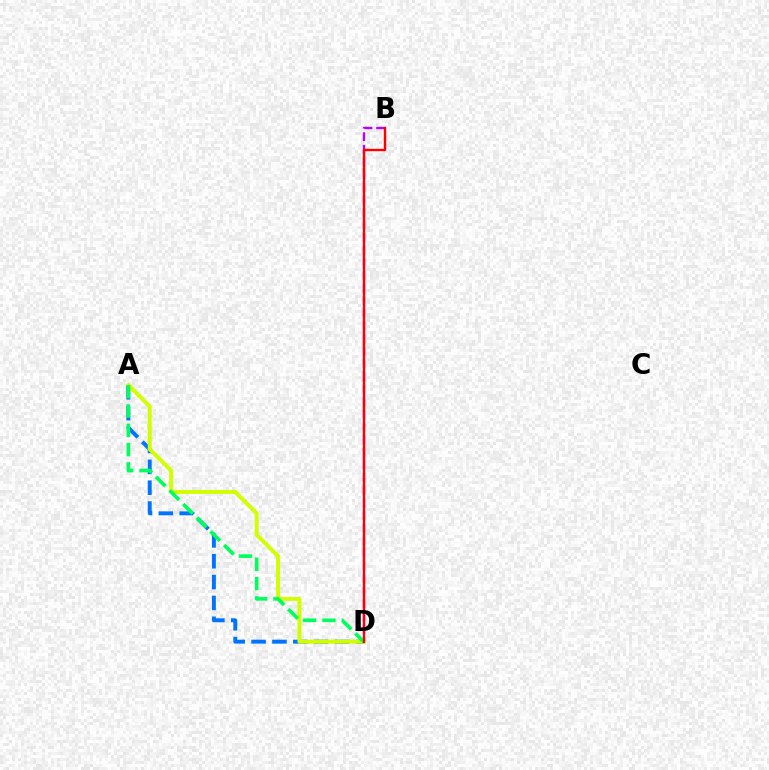{('B', 'D'): [{'color': '#b900ff', 'line_style': 'dashed', 'thickness': 1.72}, {'color': '#ff0000', 'line_style': 'solid', 'thickness': 1.71}], ('A', 'D'): [{'color': '#0074ff', 'line_style': 'dashed', 'thickness': 2.83}, {'color': '#d1ff00', 'line_style': 'solid', 'thickness': 2.84}, {'color': '#00ff5c', 'line_style': 'dashed', 'thickness': 2.62}]}